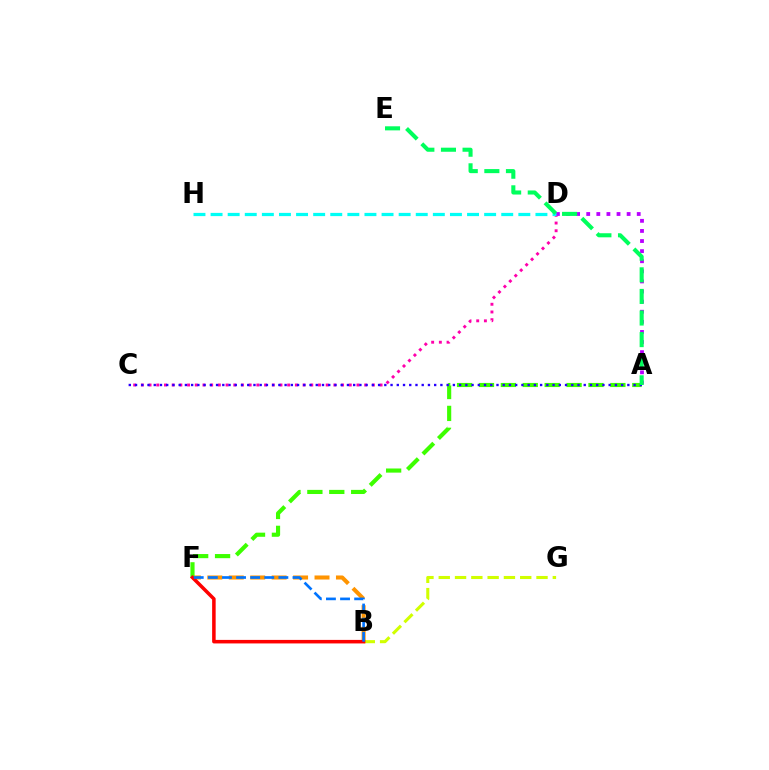{('B', 'F'): [{'color': '#ff9400', 'line_style': 'dashed', 'thickness': 2.91}, {'color': '#ff0000', 'line_style': 'solid', 'thickness': 2.54}, {'color': '#0074ff', 'line_style': 'dashed', 'thickness': 1.92}], ('B', 'G'): [{'color': '#d1ff00', 'line_style': 'dashed', 'thickness': 2.21}], ('A', 'F'): [{'color': '#3dff00', 'line_style': 'dashed', 'thickness': 2.98}], ('C', 'D'): [{'color': '#ff00ac', 'line_style': 'dotted', 'thickness': 2.09}], ('A', 'D'): [{'color': '#b900ff', 'line_style': 'dotted', 'thickness': 2.74}], ('A', 'C'): [{'color': '#2500ff', 'line_style': 'dotted', 'thickness': 1.69}], ('D', 'H'): [{'color': '#00fff6', 'line_style': 'dashed', 'thickness': 2.32}], ('A', 'E'): [{'color': '#00ff5c', 'line_style': 'dashed', 'thickness': 2.93}]}